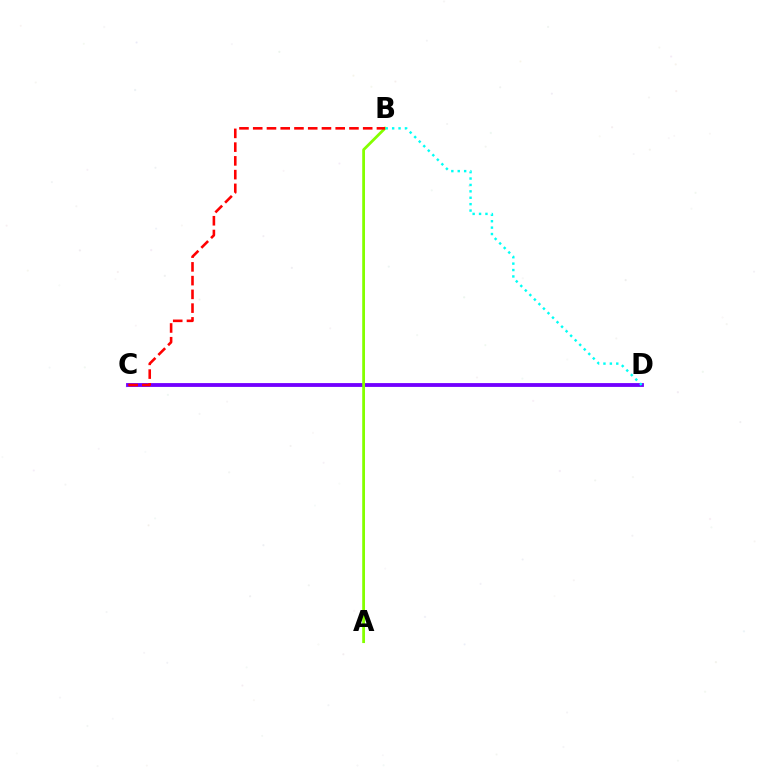{('C', 'D'): [{'color': '#7200ff', 'line_style': 'solid', 'thickness': 2.75}], ('A', 'B'): [{'color': '#84ff00', 'line_style': 'solid', 'thickness': 2.0}], ('B', 'C'): [{'color': '#ff0000', 'line_style': 'dashed', 'thickness': 1.87}], ('B', 'D'): [{'color': '#00fff6', 'line_style': 'dotted', 'thickness': 1.74}]}